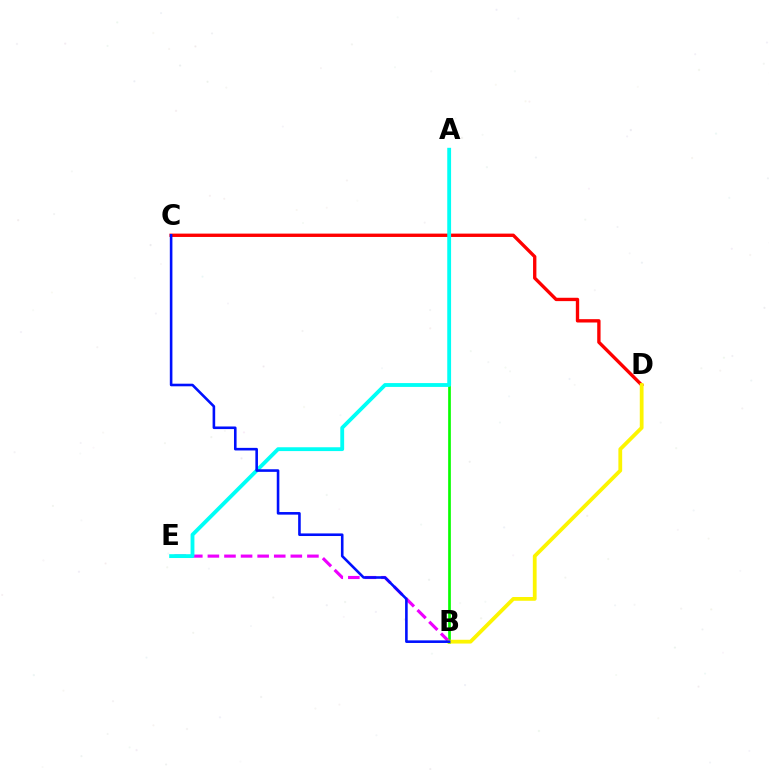{('A', 'B'): [{'color': '#08ff00', 'line_style': 'solid', 'thickness': 1.94}], ('B', 'E'): [{'color': '#ee00ff', 'line_style': 'dashed', 'thickness': 2.25}], ('C', 'D'): [{'color': '#ff0000', 'line_style': 'solid', 'thickness': 2.41}], ('A', 'E'): [{'color': '#00fff6', 'line_style': 'solid', 'thickness': 2.76}], ('B', 'D'): [{'color': '#fcf500', 'line_style': 'solid', 'thickness': 2.72}], ('B', 'C'): [{'color': '#0010ff', 'line_style': 'solid', 'thickness': 1.87}]}